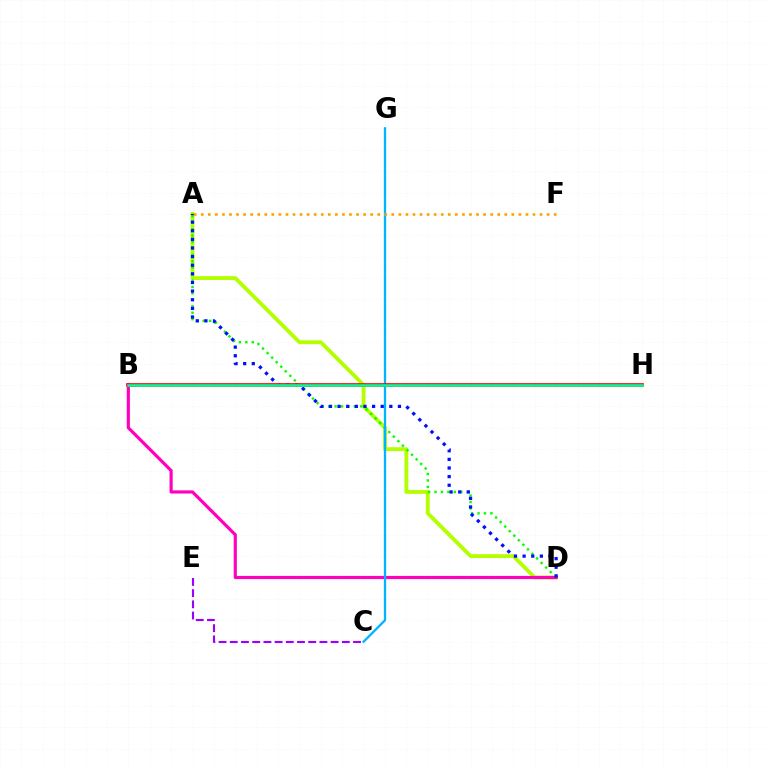{('A', 'D'): [{'color': '#b3ff00', 'line_style': 'solid', 'thickness': 2.76}, {'color': '#08ff00', 'line_style': 'dotted', 'thickness': 1.75}, {'color': '#0010ff', 'line_style': 'dotted', 'thickness': 2.34}], ('B', 'D'): [{'color': '#ff00bd', 'line_style': 'solid', 'thickness': 2.27}], ('C', 'G'): [{'color': '#00b5ff', 'line_style': 'solid', 'thickness': 1.66}], ('B', 'H'): [{'color': '#ff0000', 'line_style': 'solid', 'thickness': 2.64}, {'color': '#00ff9d', 'line_style': 'solid', 'thickness': 1.85}], ('C', 'E'): [{'color': '#9b00ff', 'line_style': 'dashed', 'thickness': 1.52}], ('A', 'F'): [{'color': '#ffa500', 'line_style': 'dotted', 'thickness': 1.92}]}